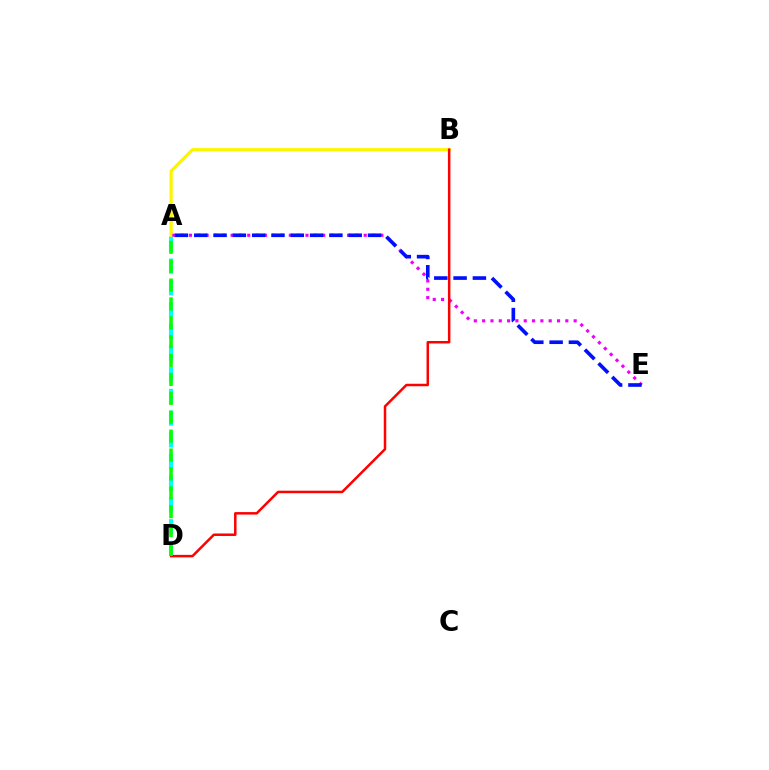{('A', 'B'): [{'color': '#fcf500', 'line_style': 'solid', 'thickness': 2.33}], ('A', 'E'): [{'color': '#ee00ff', 'line_style': 'dotted', 'thickness': 2.26}, {'color': '#0010ff', 'line_style': 'dashed', 'thickness': 2.62}], ('A', 'D'): [{'color': '#00fff6', 'line_style': 'dashed', 'thickness': 2.95}, {'color': '#08ff00', 'line_style': 'dashed', 'thickness': 2.57}], ('B', 'D'): [{'color': '#ff0000', 'line_style': 'solid', 'thickness': 1.79}]}